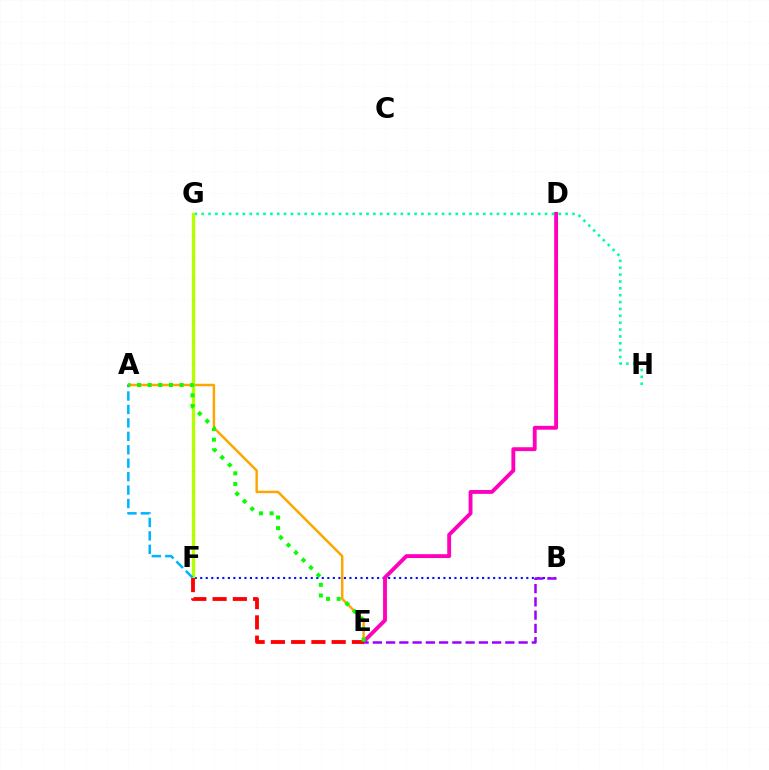{('B', 'F'): [{'color': '#0010ff', 'line_style': 'dotted', 'thickness': 1.5}], ('A', 'E'): [{'color': '#ffa500', 'line_style': 'solid', 'thickness': 1.78}, {'color': '#08ff00', 'line_style': 'dotted', 'thickness': 2.89}], ('G', 'H'): [{'color': '#00ff9d', 'line_style': 'dotted', 'thickness': 1.87}], ('D', 'E'): [{'color': '#ff00bd', 'line_style': 'solid', 'thickness': 2.78}], ('F', 'G'): [{'color': '#b3ff00', 'line_style': 'solid', 'thickness': 2.39}], ('B', 'E'): [{'color': '#9b00ff', 'line_style': 'dashed', 'thickness': 1.8}], ('A', 'F'): [{'color': '#00b5ff', 'line_style': 'dashed', 'thickness': 1.83}], ('E', 'F'): [{'color': '#ff0000', 'line_style': 'dashed', 'thickness': 2.75}]}